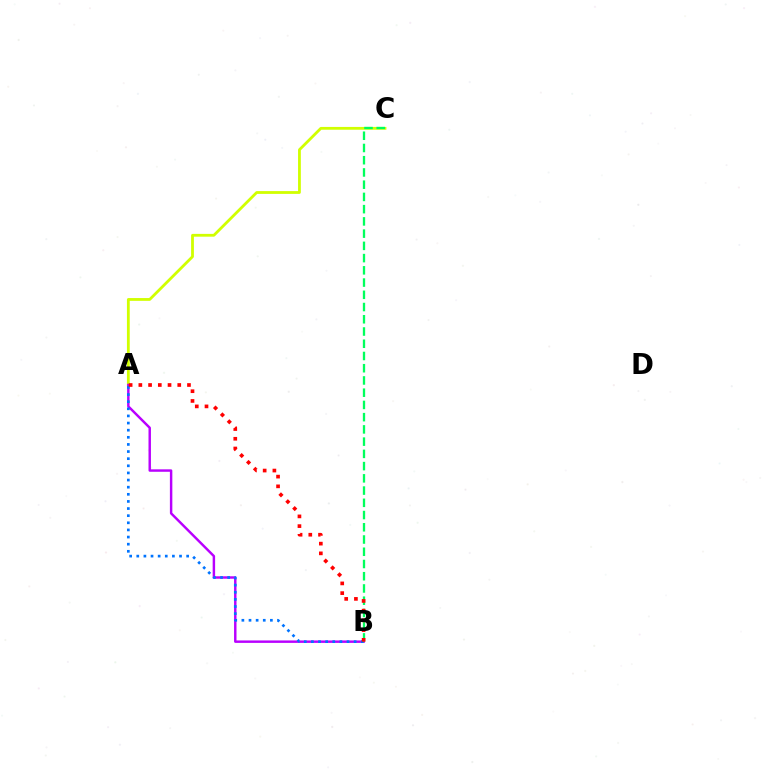{('A', 'C'): [{'color': '#d1ff00', 'line_style': 'solid', 'thickness': 2.02}], ('A', 'B'): [{'color': '#b900ff', 'line_style': 'solid', 'thickness': 1.76}, {'color': '#0074ff', 'line_style': 'dotted', 'thickness': 1.94}, {'color': '#ff0000', 'line_style': 'dotted', 'thickness': 2.64}], ('B', 'C'): [{'color': '#00ff5c', 'line_style': 'dashed', 'thickness': 1.66}]}